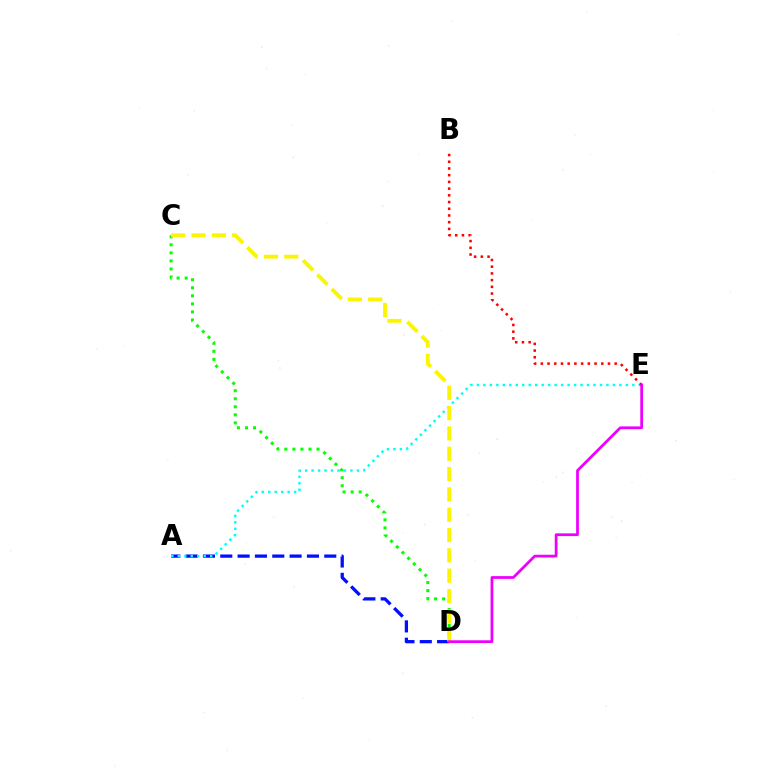{('C', 'D'): [{'color': '#08ff00', 'line_style': 'dotted', 'thickness': 2.19}, {'color': '#fcf500', 'line_style': 'dashed', 'thickness': 2.76}], ('A', 'D'): [{'color': '#0010ff', 'line_style': 'dashed', 'thickness': 2.35}], ('A', 'E'): [{'color': '#00fff6', 'line_style': 'dotted', 'thickness': 1.76}], ('B', 'E'): [{'color': '#ff0000', 'line_style': 'dotted', 'thickness': 1.82}], ('D', 'E'): [{'color': '#ee00ff', 'line_style': 'solid', 'thickness': 1.98}]}